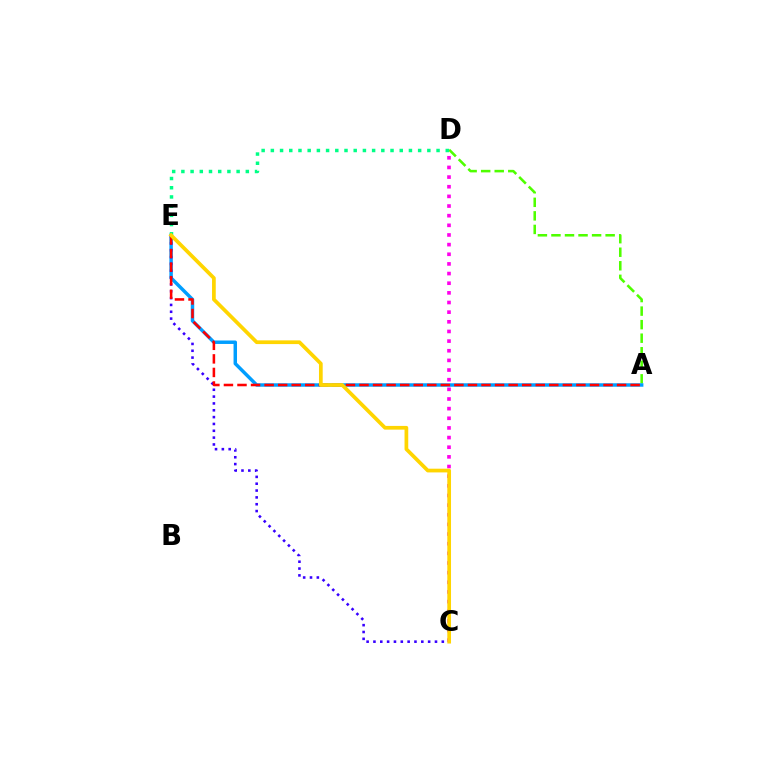{('A', 'D'): [{'color': '#4fff00', 'line_style': 'dashed', 'thickness': 1.84}], ('A', 'E'): [{'color': '#009eff', 'line_style': 'solid', 'thickness': 2.49}, {'color': '#ff0000', 'line_style': 'dashed', 'thickness': 1.84}], ('C', 'D'): [{'color': '#ff00ed', 'line_style': 'dotted', 'thickness': 2.62}], ('C', 'E'): [{'color': '#3700ff', 'line_style': 'dotted', 'thickness': 1.86}, {'color': '#ffd500', 'line_style': 'solid', 'thickness': 2.68}], ('D', 'E'): [{'color': '#00ff86', 'line_style': 'dotted', 'thickness': 2.5}]}